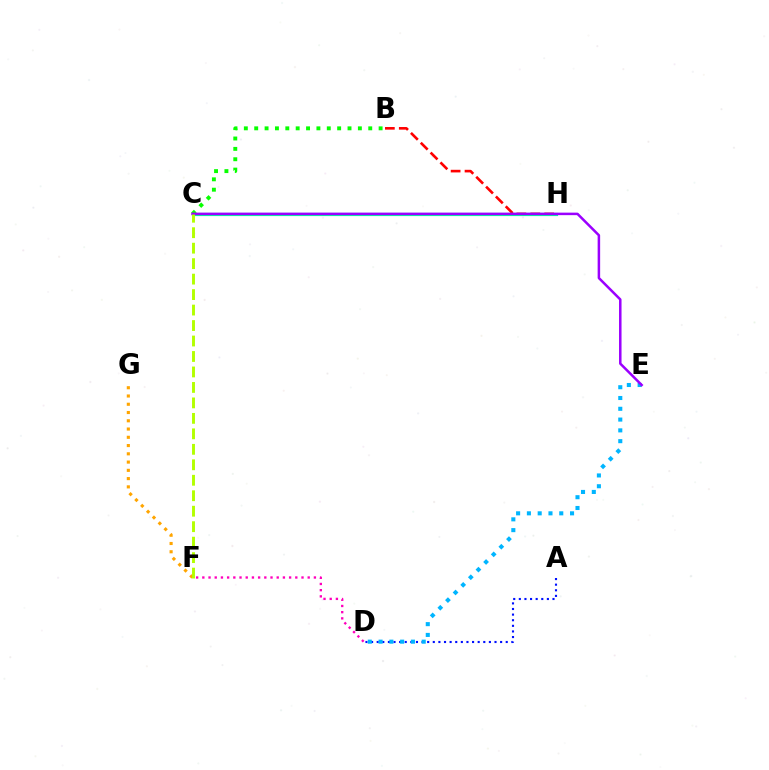{('A', 'D'): [{'color': '#0010ff', 'line_style': 'dotted', 'thickness': 1.52}], ('B', 'H'): [{'color': '#ff0000', 'line_style': 'dashed', 'thickness': 1.89}], ('D', 'F'): [{'color': '#ff00bd', 'line_style': 'dotted', 'thickness': 1.68}], ('D', 'E'): [{'color': '#00b5ff', 'line_style': 'dotted', 'thickness': 2.93}], ('C', 'H'): [{'color': '#00ff9d', 'line_style': 'solid', 'thickness': 2.28}], ('F', 'G'): [{'color': '#ffa500', 'line_style': 'dotted', 'thickness': 2.24}], ('B', 'C'): [{'color': '#08ff00', 'line_style': 'dotted', 'thickness': 2.82}], ('C', 'E'): [{'color': '#9b00ff', 'line_style': 'solid', 'thickness': 1.81}], ('C', 'F'): [{'color': '#b3ff00', 'line_style': 'dashed', 'thickness': 2.1}]}